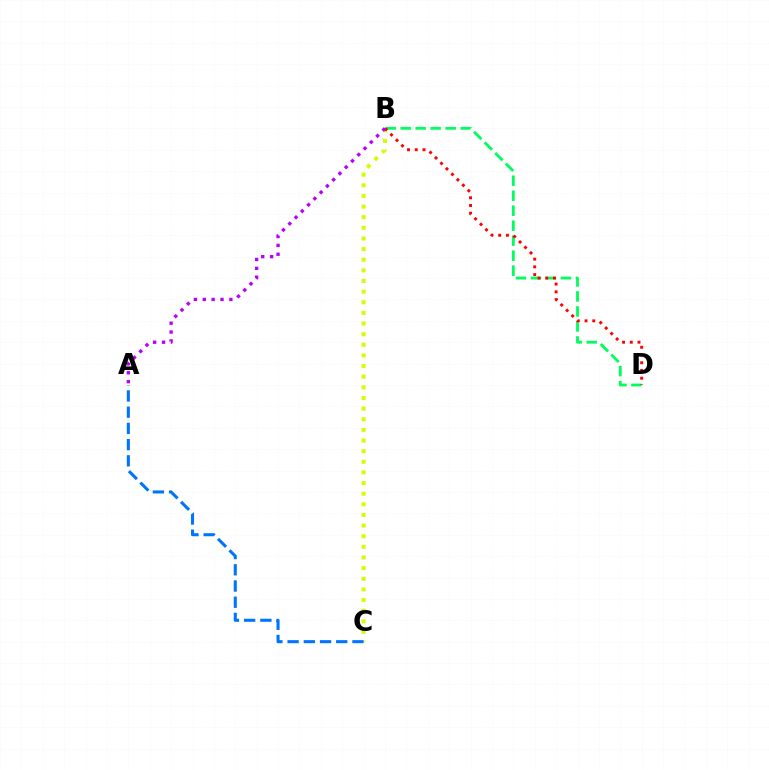{('B', 'C'): [{'color': '#d1ff00', 'line_style': 'dotted', 'thickness': 2.89}], ('B', 'D'): [{'color': '#00ff5c', 'line_style': 'dashed', 'thickness': 2.04}, {'color': '#ff0000', 'line_style': 'dotted', 'thickness': 2.1}], ('A', 'C'): [{'color': '#0074ff', 'line_style': 'dashed', 'thickness': 2.2}], ('A', 'B'): [{'color': '#b900ff', 'line_style': 'dotted', 'thickness': 2.41}]}